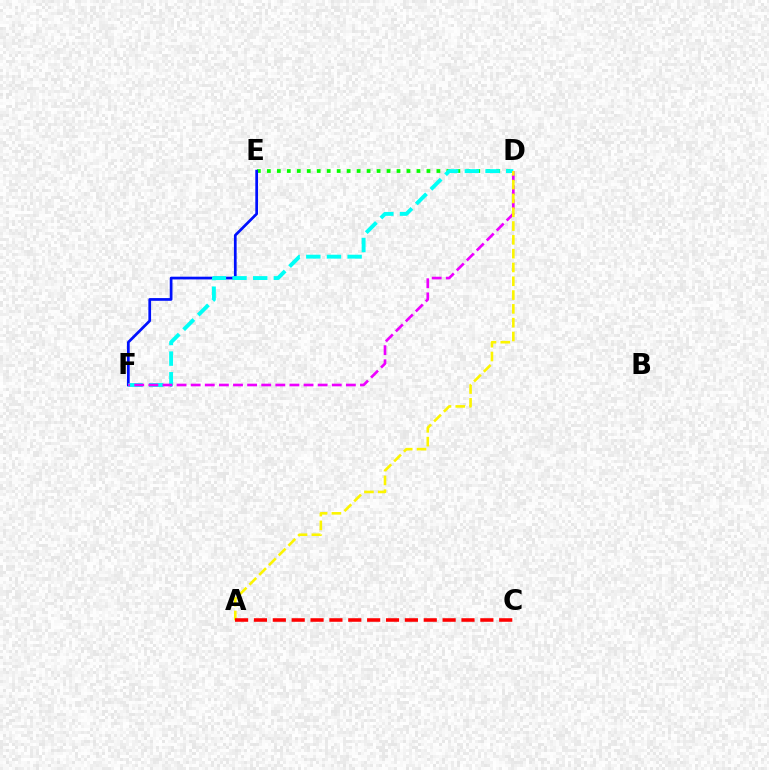{('D', 'E'): [{'color': '#08ff00', 'line_style': 'dotted', 'thickness': 2.71}], ('E', 'F'): [{'color': '#0010ff', 'line_style': 'solid', 'thickness': 1.96}], ('D', 'F'): [{'color': '#00fff6', 'line_style': 'dashed', 'thickness': 2.81}, {'color': '#ee00ff', 'line_style': 'dashed', 'thickness': 1.92}], ('A', 'D'): [{'color': '#fcf500', 'line_style': 'dashed', 'thickness': 1.88}], ('A', 'C'): [{'color': '#ff0000', 'line_style': 'dashed', 'thickness': 2.56}]}